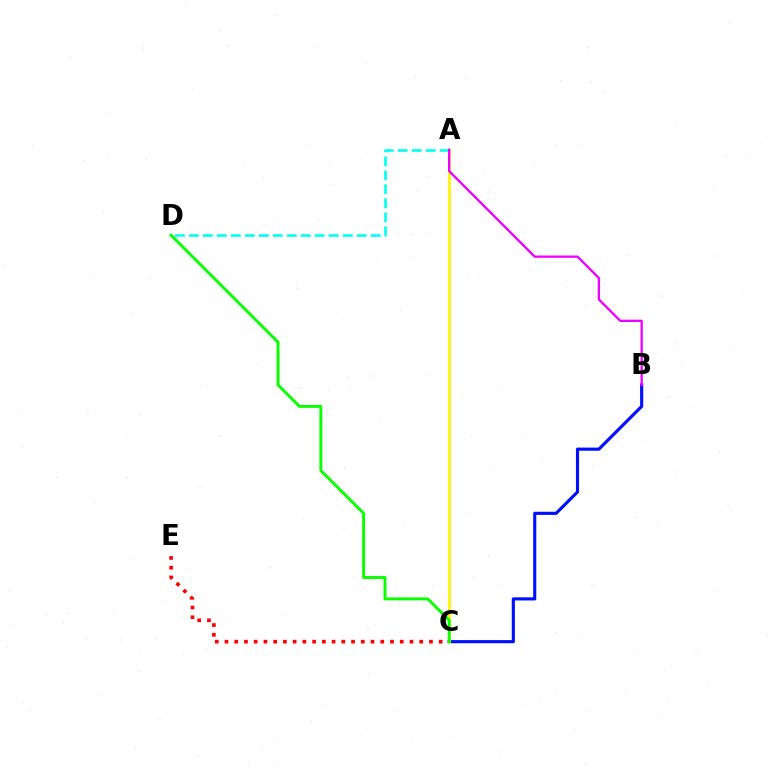{('C', 'E'): [{'color': '#ff0000', 'line_style': 'dotted', 'thickness': 2.65}], ('B', 'C'): [{'color': '#0010ff', 'line_style': 'solid', 'thickness': 2.26}], ('A', 'D'): [{'color': '#00fff6', 'line_style': 'dashed', 'thickness': 1.9}], ('A', 'C'): [{'color': '#fcf500', 'line_style': 'solid', 'thickness': 1.93}], ('C', 'D'): [{'color': '#08ff00', 'line_style': 'solid', 'thickness': 2.1}], ('A', 'B'): [{'color': '#ee00ff', 'line_style': 'solid', 'thickness': 1.66}]}